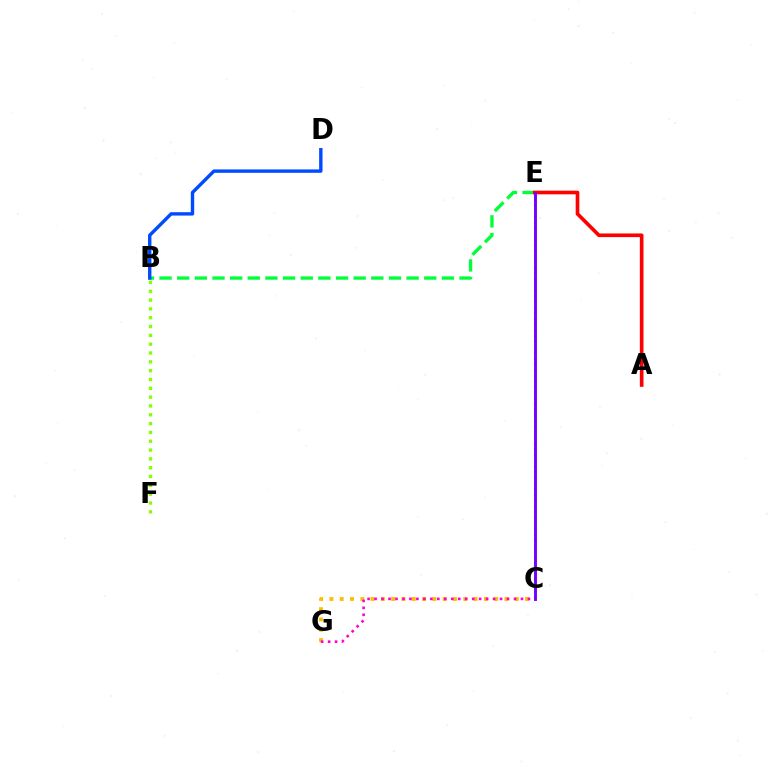{('B', 'E'): [{'color': '#00ff39', 'line_style': 'dashed', 'thickness': 2.4}], ('C', 'E'): [{'color': '#00fff6', 'line_style': 'dotted', 'thickness': 1.54}, {'color': '#7200ff', 'line_style': 'solid', 'thickness': 2.09}], ('A', 'E'): [{'color': '#ff0000', 'line_style': 'solid', 'thickness': 2.63}], ('C', 'G'): [{'color': '#ffbd00', 'line_style': 'dotted', 'thickness': 2.8}, {'color': '#ff00cf', 'line_style': 'dotted', 'thickness': 1.89}], ('B', 'F'): [{'color': '#84ff00', 'line_style': 'dotted', 'thickness': 2.4}], ('B', 'D'): [{'color': '#004bff', 'line_style': 'solid', 'thickness': 2.44}]}